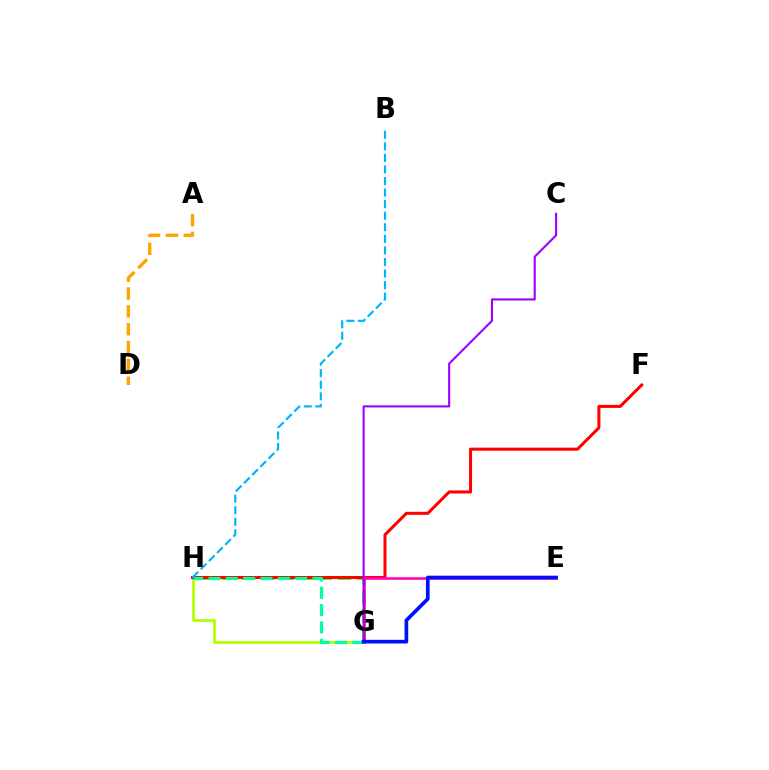{('G', 'H'): [{'color': '#b3ff00', 'line_style': 'solid', 'thickness': 2.0}, {'color': '#08ff00', 'line_style': 'dashed', 'thickness': 2.61}, {'color': '#00ff9d', 'line_style': 'dashed', 'thickness': 2.35}], ('F', 'H'): [{'color': '#ff0000', 'line_style': 'solid', 'thickness': 2.19}], ('E', 'G'): [{'color': '#ff00bd', 'line_style': 'solid', 'thickness': 1.86}, {'color': '#0010ff', 'line_style': 'solid', 'thickness': 2.65}], ('C', 'G'): [{'color': '#9b00ff', 'line_style': 'solid', 'thickness': 1.51}], ('A', 'D'): [{'color': '#ffa500', 'line_style': 'dashed', 'thickness': 2.43}], ('B', 'H'): [{'color': '#00b5ff', 'line_style': 'dashed', 'thickness': 1.57}]}